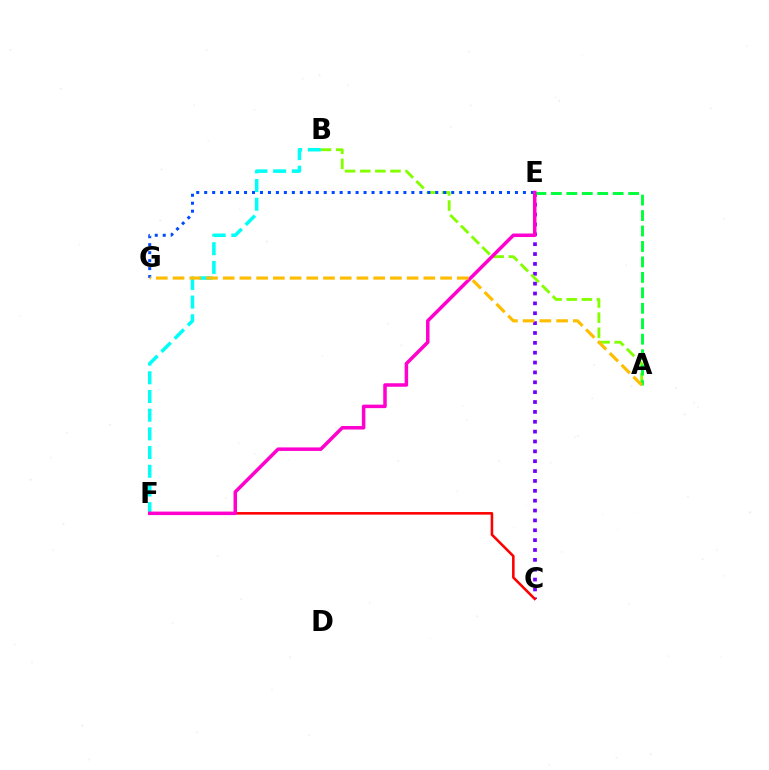{('C', 'E'): [{'color': '#7200ff', 'line_style': 'dotted', 'thickness': 2.68}], ('A', 'B'): [{'color': '#84ff00', 'line_style': 'dashed', 'thickness': 2.05}], ('C', 'F'): [{'color': '#ff0000', 'line_style': 'solid', 'thickness': 1.85}], ('E', 'G'): [{'color': '#004bff', 'line_style': 'dotted', 'thickness': 2.16}], ('A', 'E'): [{'color': '#00ff39', 'line_style': 'dashed', 'thickness': 2.1}], ('B', 'F'): [{'color': '#00fff6', 'line_style': 'dashed', 'thickness': 2.54}], ('E', 'F'): [{'color': '#ff00cf', 'line_style': 'solid', 'thickness': 2.52}], ('A', 'G'): [{'color': '#ffbd00', 'line_style': 'dashed', 'thickness': 2.27}]}